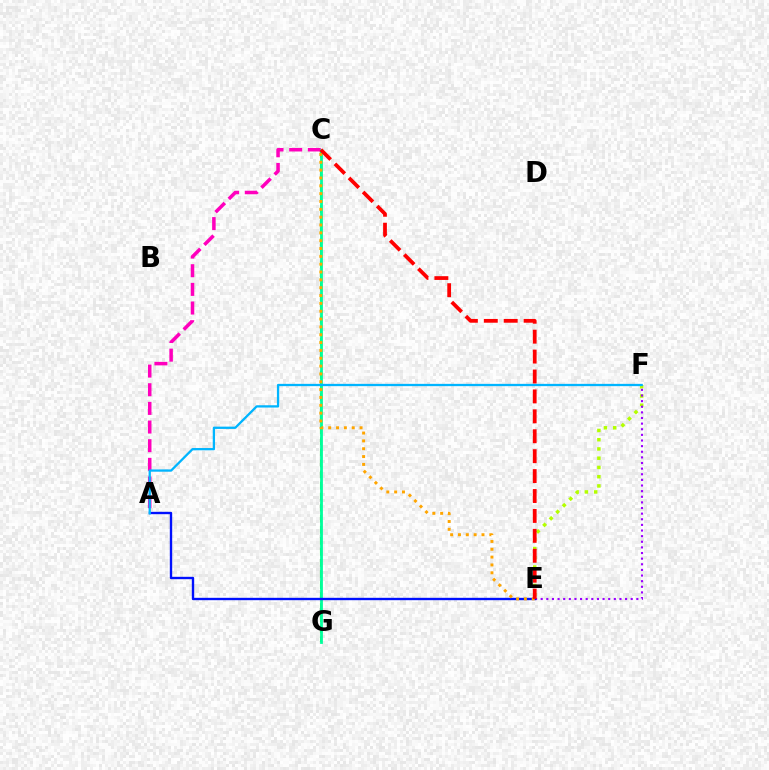{('C', 'G'): [{'color': '#08ff00', 'line_style': 'dashed', 'thickness': 1.5}, {'color': '#00ff9d', 'line_style': 'solid', 'thickness': 2.01}], ('A', 'C'): [{'color': '#ff00bd', 'line_style': 'dashed', 'thickness': 2.53}], ('E', 'F'): [{'color': '#b3ff00', 'line_style': 'dotted', 'thickness': 2.51}, {'color': '#9b00ff', 'line_style': 'dotted', 'thickness': 1.53}], ('A', 'E'): [{'color': '#0010ff', 'line_style': 'solid', 'thickness': 1.7}], ('A', 'F'): [{'color': '#00b5ff', 'line_style': 'solid', 'thickness': 1.65}], ('C', 'E'): [{'color': '#ffa500', 'line_style': 'dotted', 'thickness': 2.13}, {'color': '#ff0000', 'line_style': 'dashed', 'thickness': 2.71}]}